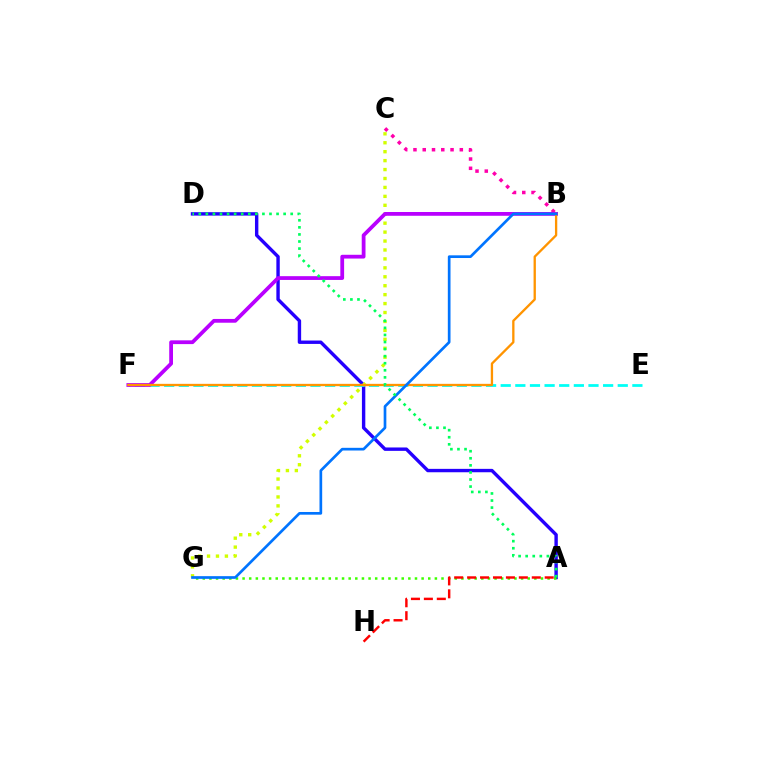{('A', 'D'): [{'color': '#2500ff', 'line_style': 'solid', 'thickness': 2.44}, {'color': '#00ff5c', 'line_style': 'dotted', 'thickness': 1.92}], ('E', 'F'): [{'color': '#00fff6', 'line_style': 'dashed', 'thickness': 1.99}], ('B', 'C'): [{'color': '#ff00ac', 'line_style': 'dotted', 'thickness': 2.52}], ('C', 'G'): [{'color': '#d1ff00', 'line_style': 'dotted', 'thickness': 2.43}], ('B', 'F'): [{'color': '#b900ff', 'line_style': 'solid', 'thickness': 2.72}, {'color': '#ff9400', 'line_style': 'solid', 'thickness': 1.67}], ('A', 'G'): [{'color': '#3dff00', 'line_style': 'dotted', 'thickness': 1.8}], ('B', 'G'): [{'color': '#0074ff', 'line_style': 'solid', 'thickness': 1.94}], ('A', 'H'): [{'color': '#ff0000', 'line_style': 'dashed', 'thickness': 1.76}]}